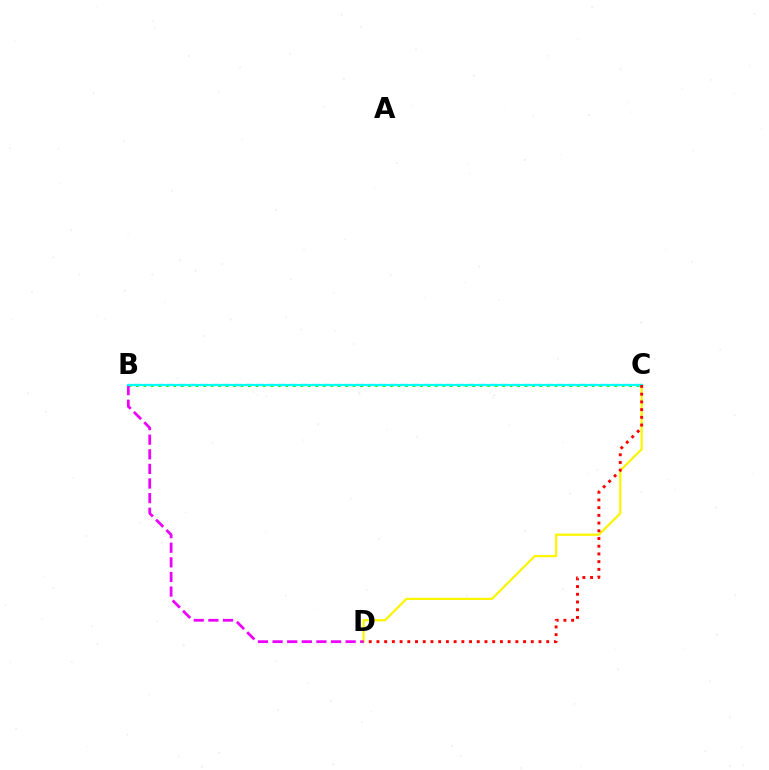{('B', 'C'): [{'color': '#08ff00', 'line_style': 'dotted', 'thickness': 2.03}, {'color': '#0010ff', 'line_style': 'dashed', 'thickness': 1.51}, {'color': '#00fff6', 'line_style': 'solid', 'thickness': 1.55}], ('C', 'D'): [{'color': '#fcf500', 'line_style': 'solid', 'thickness': 1.62}, {'color': '#ff0000', 'line_style': 'dotted', 'thickness': 2.1}], ('B', 'D'): [{'color': '#ee00ff', 'line_style': 'dashed', 'thickness': 1.99}]}